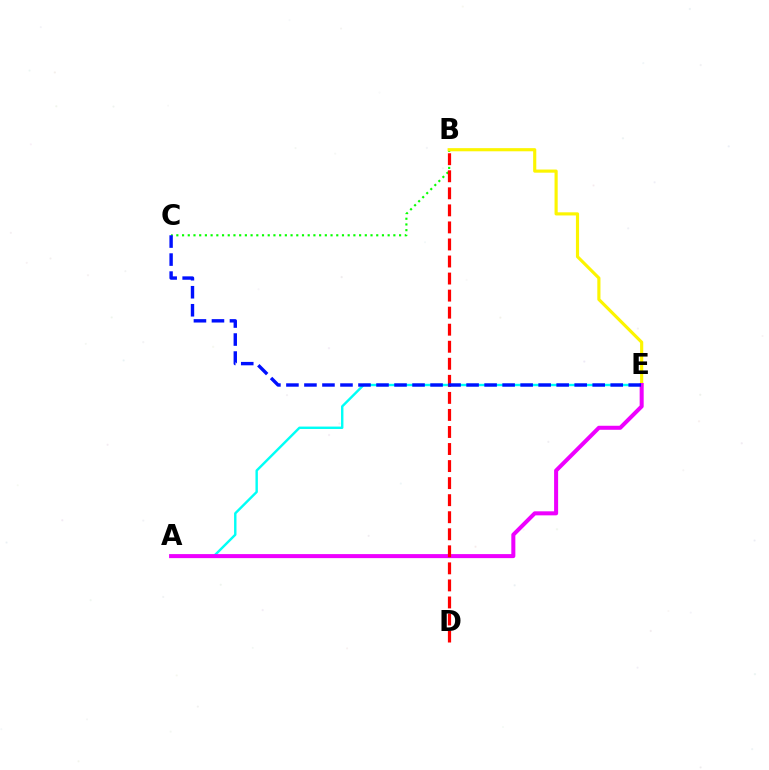{('B', 'C'): [{'color': '#08ff00', 'line_style': 'dotted', 'thickness': 1.55}], ('A', 'E'): [{'color': '#00fff6', 'line_style': 'solid', 'thickness': 1.74}, {'color': '#ee00ff', 'line_style': 'solid', 'thickness': 2.9}], ('B', 'E'): [{'color': '#fcf500', 'line_style': 'solid', 'thickness': 2.26}], ('B', 'D'): [{'color': '#ff0000', 'line_style': 'dashed', 'thickness': 2.32}], ('C', 'E'): [{'color': '#0010ff', 'line_style': 'dashed', 'thickness': 2.45}]}